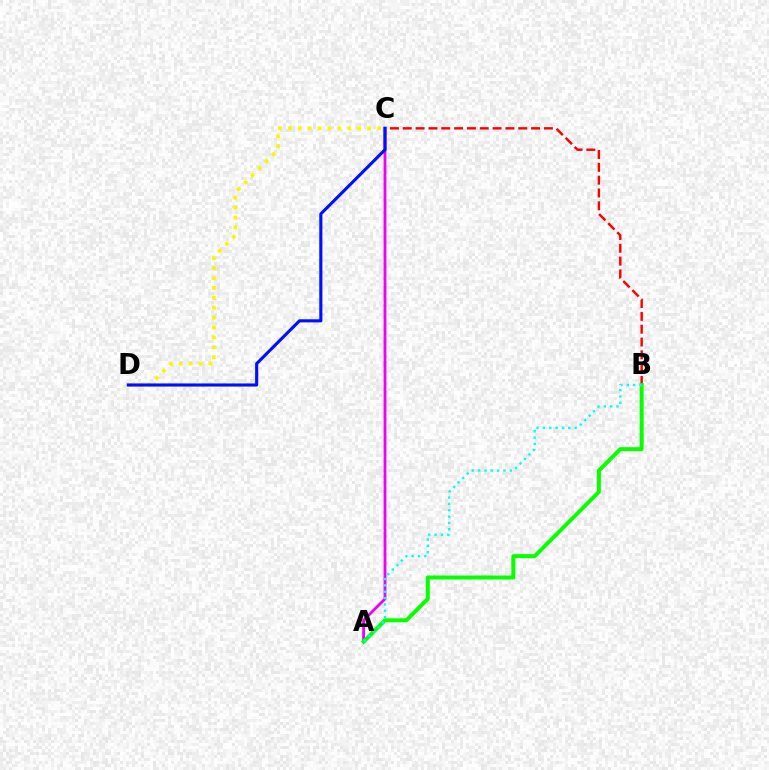{('A', 'C'): [{'color': '#ee00ff', 'line_style': 'solid', 'thickness': 2.02}], ('C', 'D'): [{'color': '#fcf500', 'line_style': 'dotted', 'thickness': 2.69}, {'color': '#0010ff', 'line_style': 'solid', 'thickness': 2.24}], ('B', 'C'): [{'color': '#ff0000', 'line_style': 'dashed', 'thickness': 1.74}], ('A', 'B'): [{'color': '#08ff00', 'line_style': 'solid', 'thickness': 2.85}, {'color': '#00fff6', 'line_style': 'dotted', 'thickness': 1.72}]}